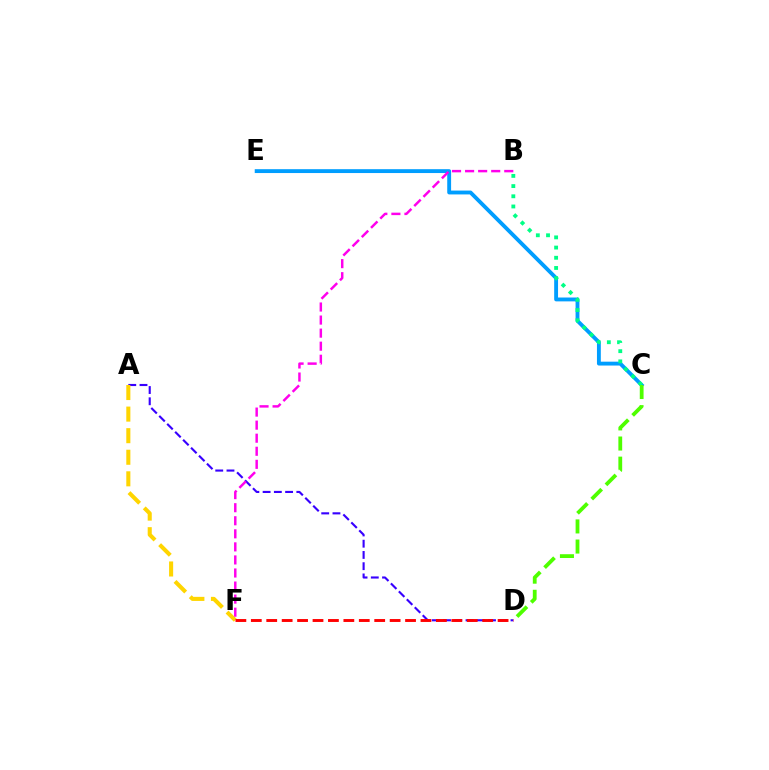{('C', 'E'): [{'color': '#009eff', 'line_style': 'solid', 'thickness': 2.78}], ('A', 'D'): [{'color': '#3700ff', 'line_style': 'dashed', 'thickness': 1.53}], ('A', 'F'): [{'color': '#ffd500', 'line_style': 'dashed', 'thickness': 2.93}], ('B', 'C'): [{'color': '#00ff86', 'line_style': 'dotted', 'thickness': 2.77}], ('B', 'F'): [{'color': '#ff00ed', 'line_style': 'dashed', 'thickness': 1.77}], ('C', 'D'): [{'color': '#4fff00', 'line_style': 'dashed', 'thickness': 2.73}], ('D', 'F'): [{'color': '#ff0000', 'line_style': 'dashed', 'thickness': 2.1}]}